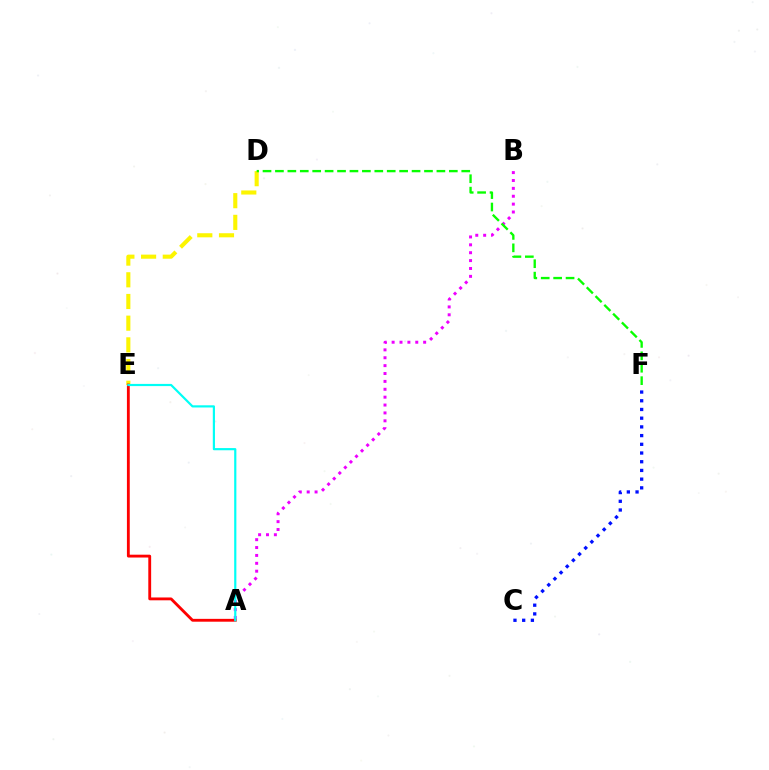{('D', 'E'): [{'color': '#fcf500', 'line_style': 'dashed', 'thickness': 2.95}], ('C', 'F'): [{'color': '#0010ff', 'line_style': 'dotted', 'thickness': 2.37}], ('A', 'B'): [{'color': '#ee00ff', 'line_style': 'dotted', 'thickness': 2.14}], ('D', 'F'): [{'color': '#08ff00', 'line_style': 'dashed', 'thickness': 1.69}], ('A', 'E'): [{'color': '#ff0000', 'line_style': 'solid', 'thickness': 2.05}, {'color': '#00fff6', 'line_style': 'solid', 'thickness': 1.57}]}